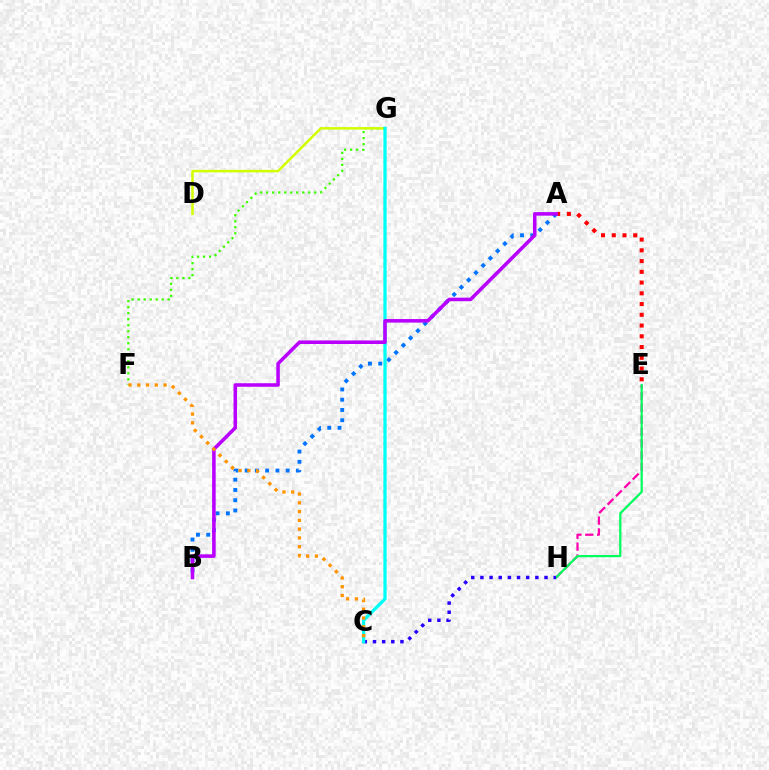{('E', 'H'): [{'color': '#ff00ac', 'line_style': 'dashed', 'thickness': 1.61}, {'color': '#00ff5c', 'line_style': 'solid', 'thickness': 1.6}], ('F', 'G'): [{'color': '#3dff00', 'line_style': 'dotted', 'thickness': 1.63}], ('C', 'H'): [{'color': '#2500ff', 'line_style': 'dotted', 'thickness': 2.49}], ('D', 'G'): [{'color': '#d1ff00', 'line_style': 'solid', 'thickness': 1.81}], ('A', 'E'): [{'color': '#ff0000', 'line_style': 'dotted', 'thickness': 2.92}], ('A', 'B'): [{'color': '#0074ff', 'line_style': 'dotted', 'thickness': 2.79}, {'color': '#b900ff', 'line_style': 'solid', 'thickness': 2.55}], ('C', 'G'): [{'color': '#00fff6', 'line_style': 'solid', 'thickness': 2.34}], ('C', 'F'): [{'color': '#ff9400', 'line_style': 'dotted', 'thickness': 2.39}]}